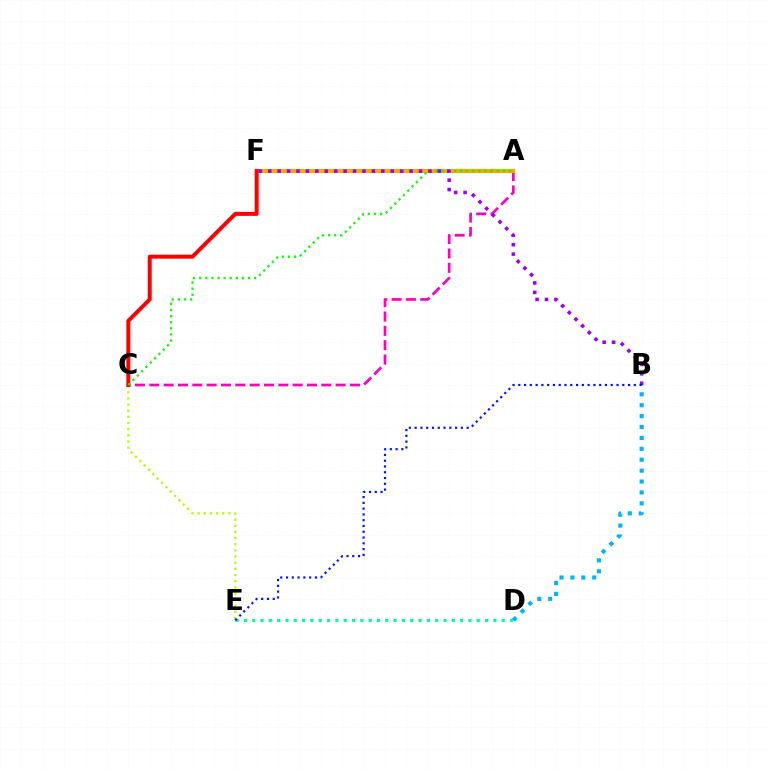{('C', 'E'): [{'color': '#b3ff00', 'line_style': 'dotted', 'thickness': 1.67}], ('D', 'E'): [{'color': '#00ff9d', 'line_style': 'dotted', 'thickness': 2.26}], ('A', 'C'): [{'color': '#ff00bd', 'line_style': 'dashed', 'thickness': 1.95}, {'color': '#08ff00', 'line_style': 'dotted', 'thickness': 1.66}], ('A', 'F'): [{'color': '#ffa500', 'line_style': 'solid', 'thickness': 2.98}], ('B', 'D'): [{'color': '#00b5ff', 'line_style': 'dotted', 'thickness': 2.96}], ('C', 'F'): [{'color': '#ff0000', 'line_style': 'solid', 'thickness': 2.86}], ('B', 'F'): [{'color': '#9b00ff', 'line_style': 'dotted', 'thickness': 2.56}], ('B', 'E'): [{'color': '#0010ff', 'line_style': 'dotted', 'thickness': 1.57}]}